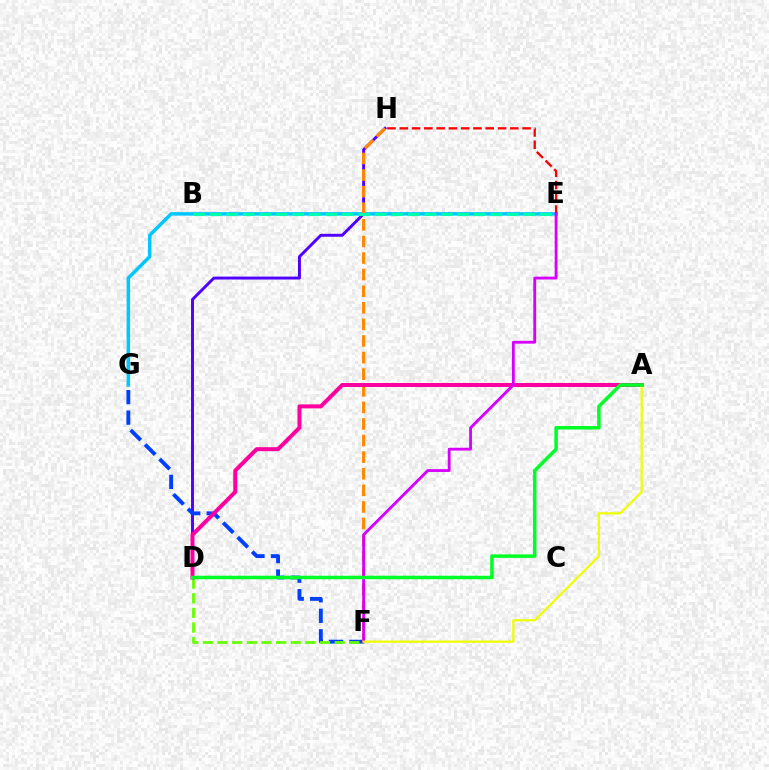{('D', 'H'): [{'color': '#4f00ff', 'line_style': 'solid', 'thickness': 2.11}], ('F', 'G'): [{'color': '#003fff', 'line_style': 'dashed', 'thickness': 2.78}], ('E', 'G'): [{'color': '#00c7ff', 'line_style': 'solid', 'thickness': 2.51}], ('D', 'F'): [{'color': '#66ff00', 'line_style': 'dashed', 'thickness': 1.99}], ('F', 'H'): [{'color': '#ff8800', 'line_style': 'dashed', 'thickness': 2.25}], ('A', 'D'): [{'color': '#ff00a0', 'line_style': 'solid', 'thickness': 2.88}, {'color': '#00ff27', 'line_style': 'solid', 'thickness': 2.52}], ('B', 'E'): [{'color': '#00ffaf', 'line_style': 'dashed', 'thickness': 2.24}], ('E', 'H'): [{'color': '#ff0000', 'line_style': 'dashed', 'thickness': 1.67}], ('E', 'F'): [{'color': '#d600ff', 'line_style': 'solid', 'thickness': 2.03}], ('A', 'F'): [{'color': '#eeff00', 'line_style': 'solid', 'thickness': 1.62}]}